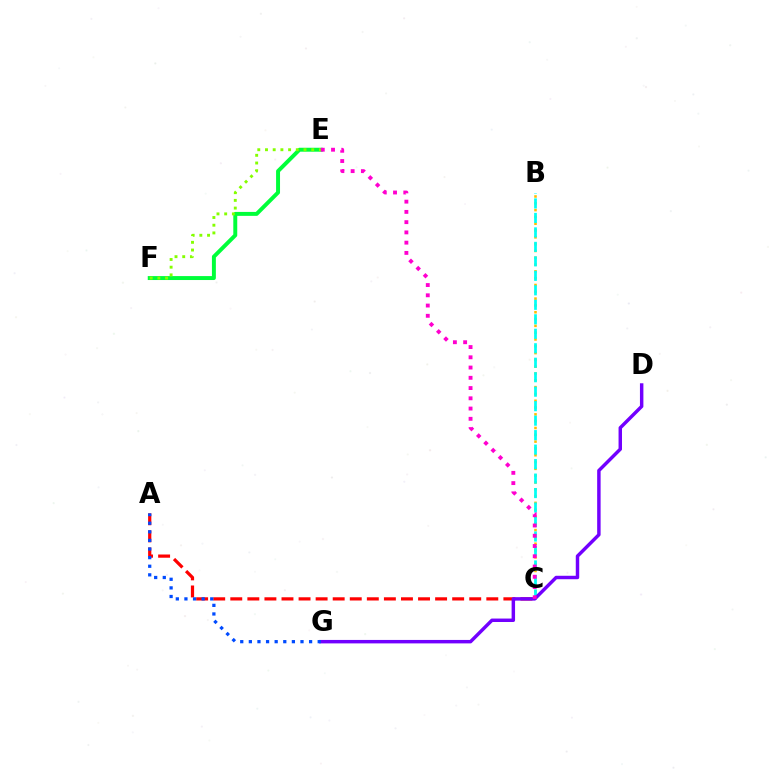{('B', 'C'): [{'color': '#ffbd00', 'line_style': 'dotted', 'thickness': 1.85}, {'color': '#00fff6', 'line_style': 'dashed', 'thickness': 1.97}], ('A', 'C'): [{'color': '#ff0000', 'line_style': 'dashed', 'thickness': 2.32}], ('D', 'G'): [{'color': '#7200ff', 'line_style': 'solid', 'thickness': 2.48}], ('E', 'F'): [{'color': '#00ff39', 'line_style': 'solid', 'thickness': 2.84}, {'color': '#84ff00', 'line_style': 'dotted', 'thickness': 2.09}], ('A', 'G'): [{'color': '#004bff', 'line_style': 'dotted', 'thickness': 2.34}], ('C', 'E'): [{'color': '#ff00cf', 'line_style': 'dotted', 'thickness': 2.79}]}